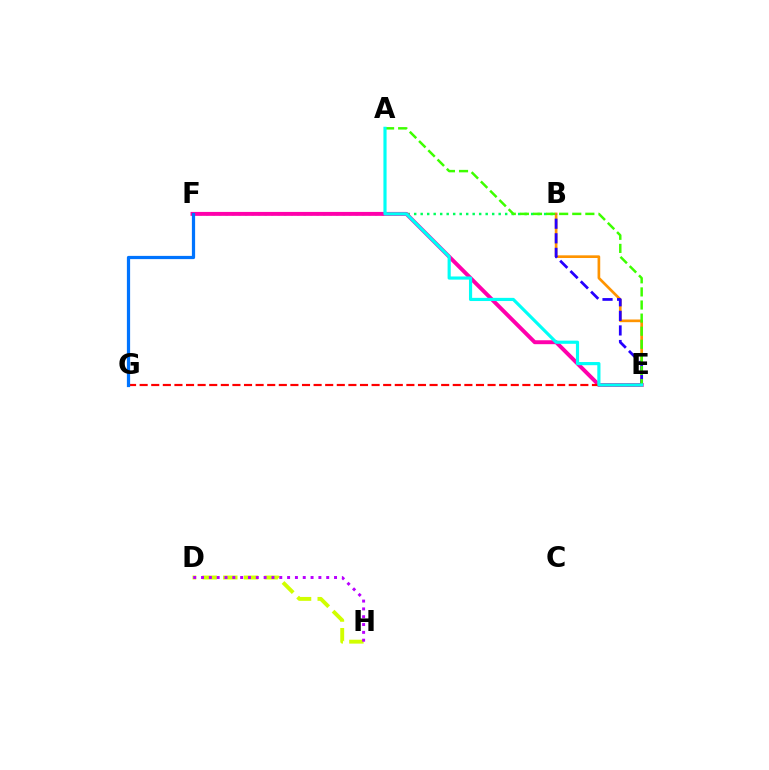{('B', 'F'): [{'color': '#00ff5c', 'line_style': 'dotted', 'thickness': 1.77}], ('E', 'F'): [{'color': '#ff00ac', 'line_style': 'solid', 'thickness': 2.83}], ('B', 'E'): [{'color': '#ff9400', 'line_style': 'solid', 'thickness': 1.93}, {'color': '#2500ff', 'line_style': 'dashed', 'thickness': 1.98}], ('E', 'G'): [{'color': '#ff0000', 'line_style': 'dashed', 'thickness': 1.58}], ('D', 'H'): [{'color': '#d1ff00', 'line_style': 'dashed', 'thickness': 2.81}, {'color': '#b900ff', 'line_style': 'dotted', 'thickness': 2.13}], ('A', 'E'): [{'color': '#3dff00', 'line_style': 'dashed', 'thickness': 1.78}, {'color': '#00fff6', 'line_style': 'solid', 'thickness': 2.28}], ('F', 'G'): [{'color': '#0074ff', 'line_style': 'solid', 'thickness': 2.32}]}